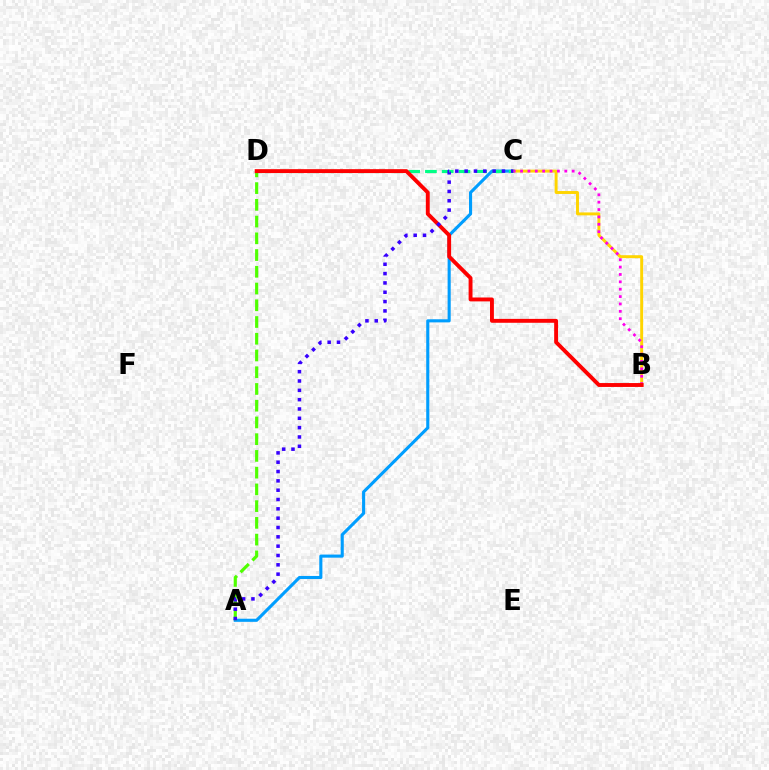{('A', 'C'): [{'color': '#009eff', 'line_style': 'solid', 'thickness': 2.23}, {'color': '#3700ff', 'line_style': 'dotted', 'thickness': 2.53}], ('B', 'C'): [{'color': '#ffd500', 'line_style': 'solid', 'thickness': 2.11}, {'color': '#ff00ed', 'line_style': 'dotted', 'thickness': 2.0}], ('C', 'D'): [{'color': '#00ff86', 'line_style': 'dashed', 'thickness': 2.28}], ('A', 'D'): [{'color': '#4fff00', 'line_style': 'dashed', 'thickness': 2.27}], ('B', 'D'): [{'color': '#ff0000', 'line_style': 'solid', 'thickness': 2.8}]}